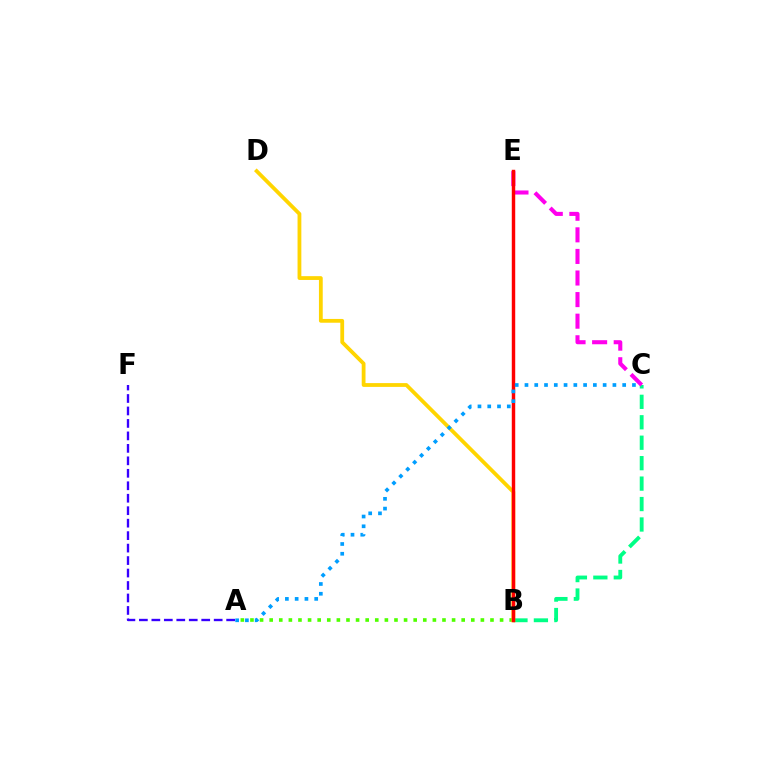{('B', 'C'): [{'color': '#00ff86', 'line_style': 'dashed', 'thickness': 2.78}], ('C', 'E'): [{'color': '#ff00ed', 'line_style': 'dashed', 'thickness': 2.93}], ('A', 'B'): [{'color': '#4fff00', 'line_style': 'dotted', 'thickness': 2.61}], ('B', 'D'): [{'color': '#ffd500', 'line_style': 'solid', 'thickness': 2.73}], ('A', 'F'): [{'color': '#3700ff', 'line_style': 'dashed', 'thickness': 1.69}], ('B', 'E'): [{'color': '#ff0000', 'line_style': 'solid', 'thickness': 2.47}], ('A', 'C'): [{'color': '#009eff', 'line_style': 'dotted', 'thickness': 2.65}]}